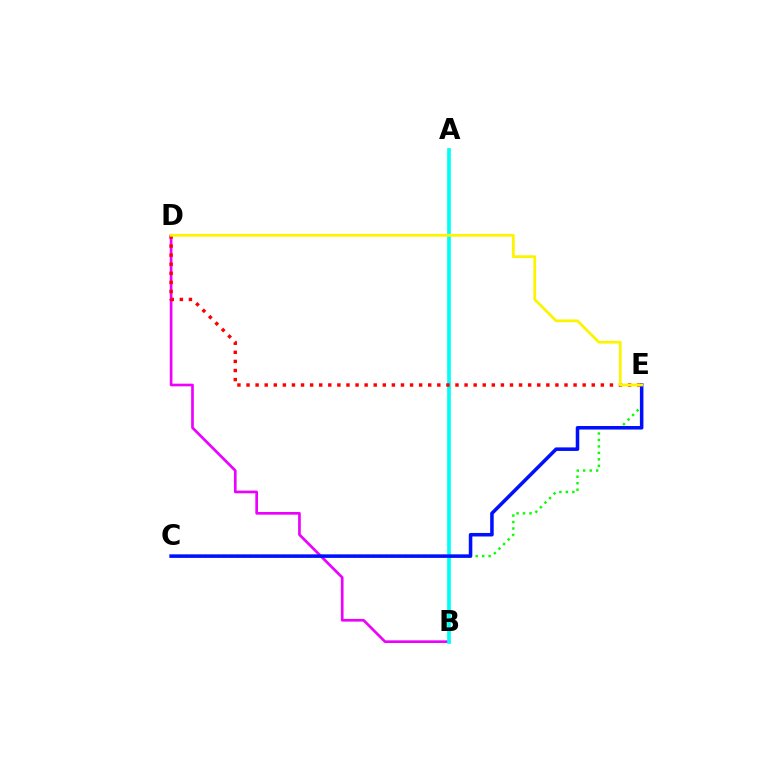{('B', 'D'): [{'color': '#ee00ff', 'line_style': 'solid', 'thickness': 1.92}], ('C', 'E'): [{'color': '#08ff00', 'line_style': 'dotted', 'thickness': 1.76}, {'color': '#0010ff', 'line_style': 'solid', 'thickness': 2.54}], ('A', 'B'): [{'color': '#00fff6', 'line_style': 'solid', 'thickness': 2.66}], ('D', 'E'): [{'color': '#ff0000', 'line_style': 'dotted', 'thickness': 2.47}, {'color': '#fcf500', 'line_style': 'solid', 'thickness': 2.0}]}